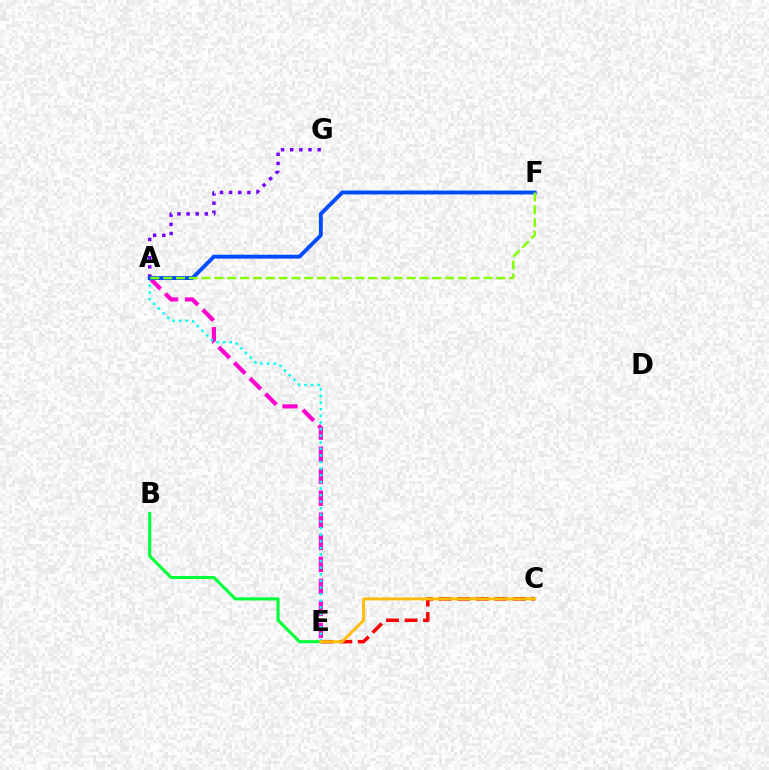{('A', 'E'): [{'color': '#ff00cf', 'line_style': 'dashed', 'thickness': 2.99}, {'color': '#00fff6', 'line_style': 'dotted', 'thickness': 1.79}], ('C', 'E'): [{'color': '#ff0000', 'line_style': 'dashed', 'thickness': 2.52}, {'color': '#ffbd00', 'line_style': 'solid', 'thickness': 2.09}], ('B', 'E'): [{'color': '#00ff39', 'line_style': 'solid', 'thickness': 2.22}], ('A', 'G'): [{'color': '#7200ff', 'line_style': 'dotted', 'thickness': 2.48}], ('A', 'F'): [{'color': '#004bff', 'line_style': 'solid', 'thickness': 2.8}, {'color': '#84ff00', 'line_style': 'dashed', 'thickness': 1.74}]}